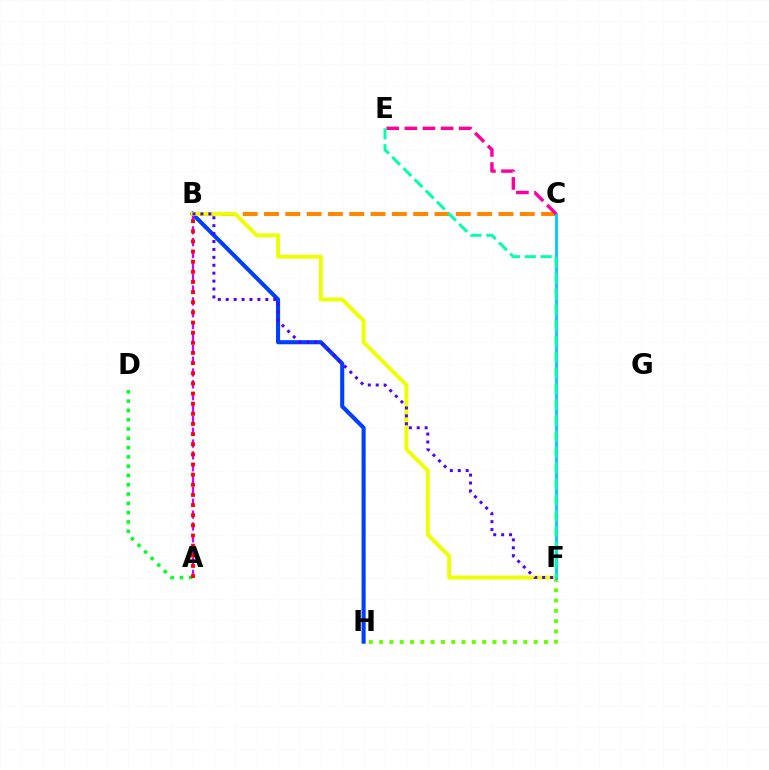{('B', 'H'): [{'color': '#003fff', 'line_style': 'solid', 'thickness': 2.95}], ('A', 'B'): [{'color': '#d600ff', 'line_style': 'dashed', 'thickness': 1.61}, {'color': '#ff0000', 'line_style': 'dotted', 'thickness': 2.76}], ('A', 'D'): [{'color': '#00ff27', 'line_style': 'dotted', 'thickness': 2.52}], ('B', 'C'): [{'color': '#ff8800', 'line_style': 'dashed', 'thickness': 2.9}], ('F', 'H'): [{'color': '#66ff00', 'line_style': 'dotted', 'thickness': 2.8}], ('B', 'F'): [{'color': '#eeff00', 'line_style': 'solid', 'thickness': 2.8}, {'color': '#4f00ff', 'line_style': 'dotted', 'thickness': 2.15}], ('C', 'F'): [{'color': '#00c7ff', 'line_style': 'solid', 'thickness': 2.03}], ('C', 'E'): [{'color': '#ff00a0', 'line_style': 'dashed', 'thickness': 2.46}], ('E', 'F'): [{'color': '#00ffaf', 'line_style': 'dashed', 'thickness': 2.15}]}